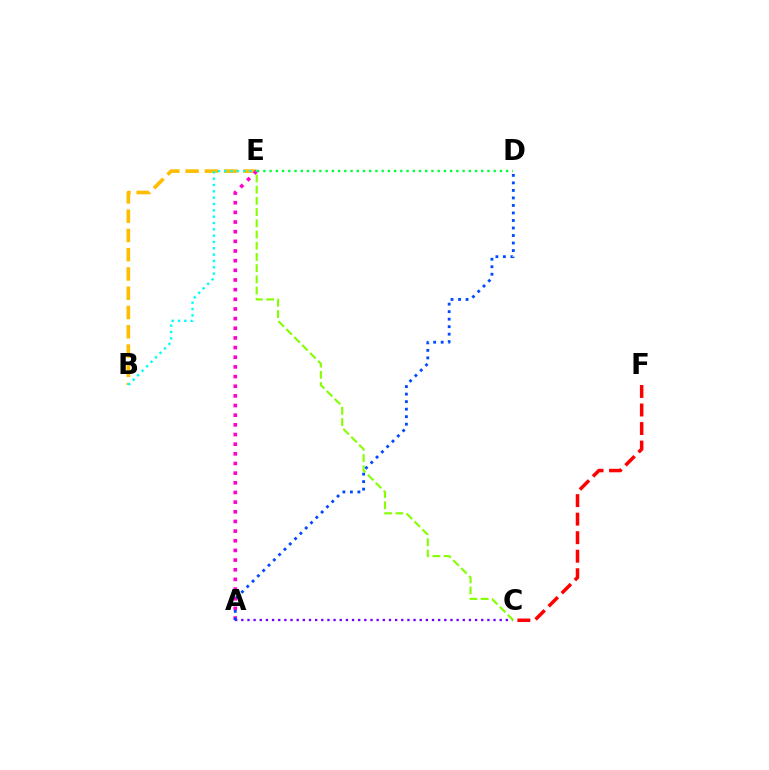{('B', 'E'): [{'color': '#ffbd00', 'line_style': 'dashed', 'thickness': 2.62}, {'color': '#00fff6', 'line_style': 'dotted', 'thickness': 1.72}], ('A', 'C'): [{'color': '#7200ff', 'line_style': 'dotted', 'thickness': 1.67}], ('A', 'E'): [{'color': '#ff00cf', 'line_style': 'dotted', 'thickness': 2.62}], ('A', 'D'): [{'color': '#004bff', 'line_style': 'dotted', 'thickness': 2.04}], ('C', 'E'): [{'color': '#84ff00', 'line_style': 'dashed', 'thickness': 1.52}], ('C', 'F'): [{'color': '#ff0000', 'line_style': 'dashed', 'thickness': 2.52}], ('D', 'E'): [{'color': '#00ff39', 'line_style': 'dotted', 'thickness': 1.69}]}